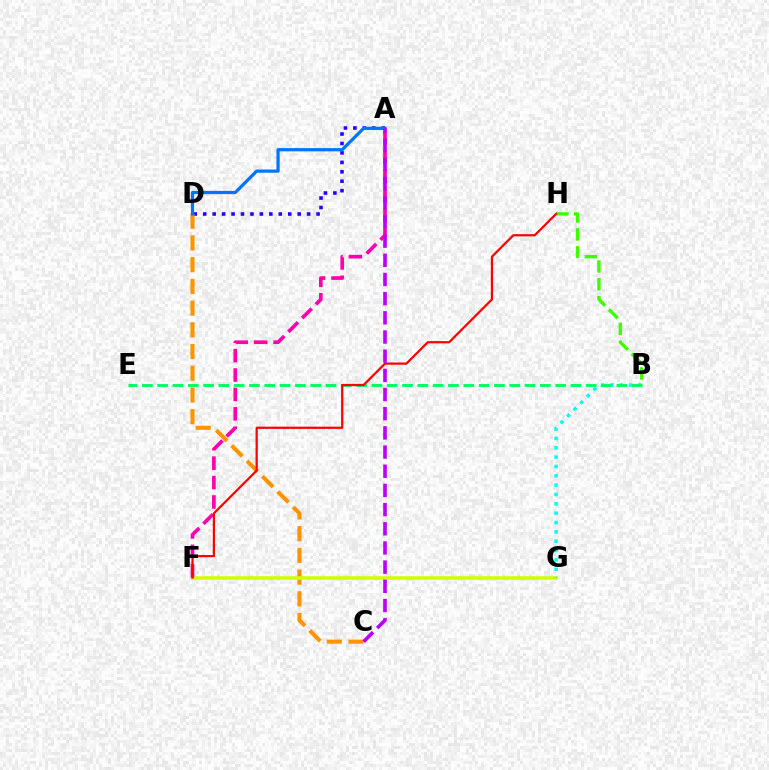{('A', 'D'): [{'color': '#2500ff', 'line_style': 'dotted', 'thickness': 2.57}, {'color': '#0074ff', 'line_style': 'solid', 'thickness': 2.32}], ('C', 'D'): [{'color': '#ff9400', 'line_style': 'dashed', 'thickness': 2.95}], ('F', 'G'): [{'color': '#d1ff00', 'line_style': 'solid', 'thickness': 2.54}], ('B', 'G'): [{'color': '#00fff6', 'line_style': 'dotted', 'thickness': 2.54}], ('B', 'H'): [{'color': '#3dff00', 'line_style': 'dashed', 'thickness': 2.42}], ('B', 'E'): [{'color': '#00ff5c', 'line_style': 'dashed', 'thickness': 2.08}], ('A', 'F'): [{'color': '#ff00ac', 'line_style': 'dashed', 'thickness': 2.64}], ('F', 'H'): [{'color': '#ff0000', 'line_style': 'solid', 'thickness': 1.6}], ('A', 'C'): [{'color': '#b900ff', 'line_style': 'dashed', 'thickness': 2.61}]}